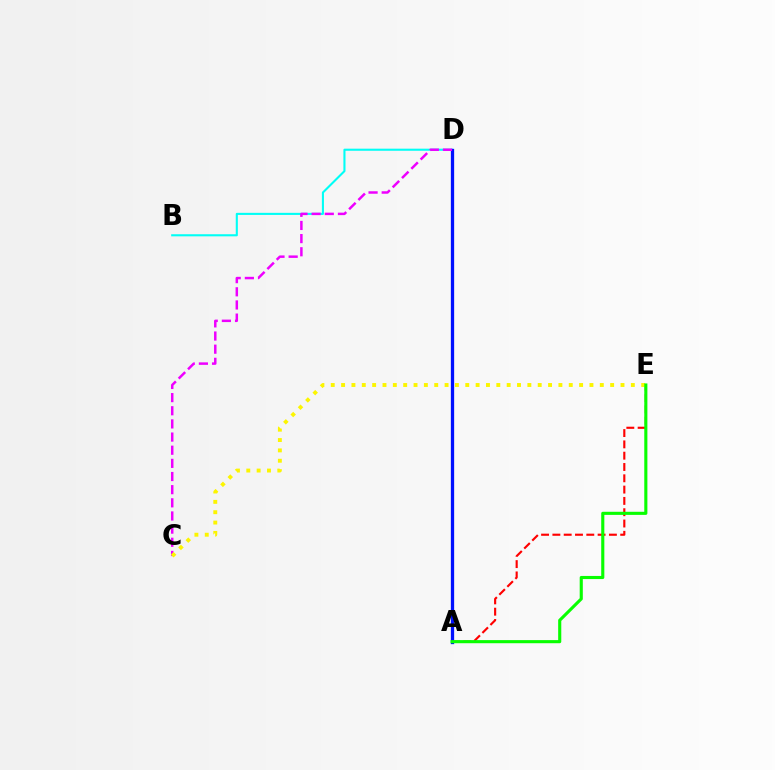{('A', 'E'): [{'color': '#ff0000', 'line_style': 'dashed', 'thickness': 1.54}, {'color': '#08ff00', 'line_style': 'solid', 'thickness': 2.24}], ('B', 'D'): [{'color': '#00fff6', 'line_style': 'solid', 'thickness': 1.51}], ('A', 'D'): [{'color': '#0010ff', 'line_style': 'solid', 'thickness': 2.37}], ('C', 'D'): [{'color': '#ee00ff', 'line_style': 'dashed', 'thickness': 1.79}], ('C', 'E'): [{'color': '#fcf500', 'line_style': 'dotted', 'thickness': 2.81}]}